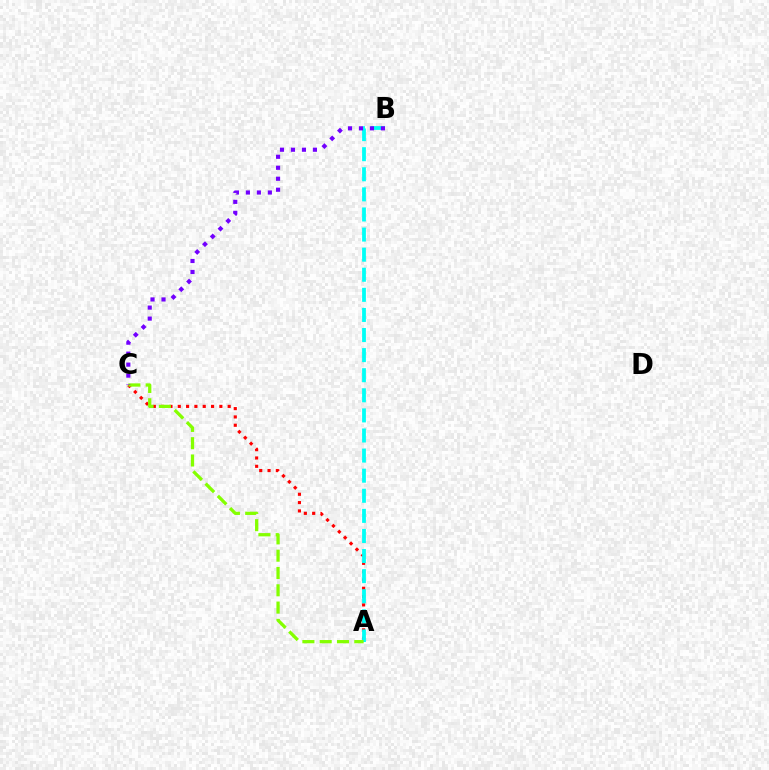{('A', 'C'): [{'color': '#ff0000', 'line_style': 'dotted', 'thickness': 2.26}, {'color': '#84ff00', 'line_style': 'dashed', 'thickness': 2.35}], ('A', 'B'): [{'color': '#00fff6', 'line_style': 'dashed', 'thickness': 2.73}], ('B', 'C'): [{'color': '#7200ff', 'line_style': 'dotted', 'thickness': 2.98}]}